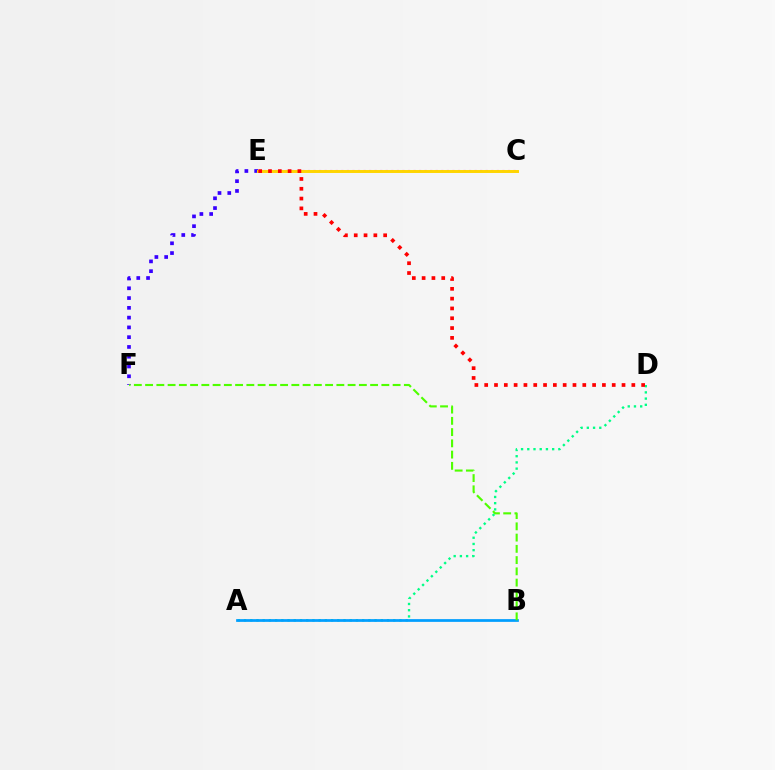{('C', 'E'): [{'color': '#ff00ed', 'line_style': 'dotted', 'thickness': 1.51}, {'color': '#ffd500', 'line_style': 'solid', 'thickness': 2.12}], ('E', 'F'): [{'color': '#3700ff', 'line_style': 'dotted', 'thickness': 2.66}], ('A', 'D'): [{'color': '#00ff86', 'line_style': 'dotted', 'thickness': 1.69}], ('D', 'E'): [{'color': '#ff0000', 'line_style': 'dotted', 'thickness': 2.67}], ('A', 'B'): [{'color': '#009eff', 'line_style': 'solid', 'thickness': 1.97}], ('B', 'F'): [{'color': '#4fff00', 'line_style': 'dashed', 'thickness': 1.53}]}